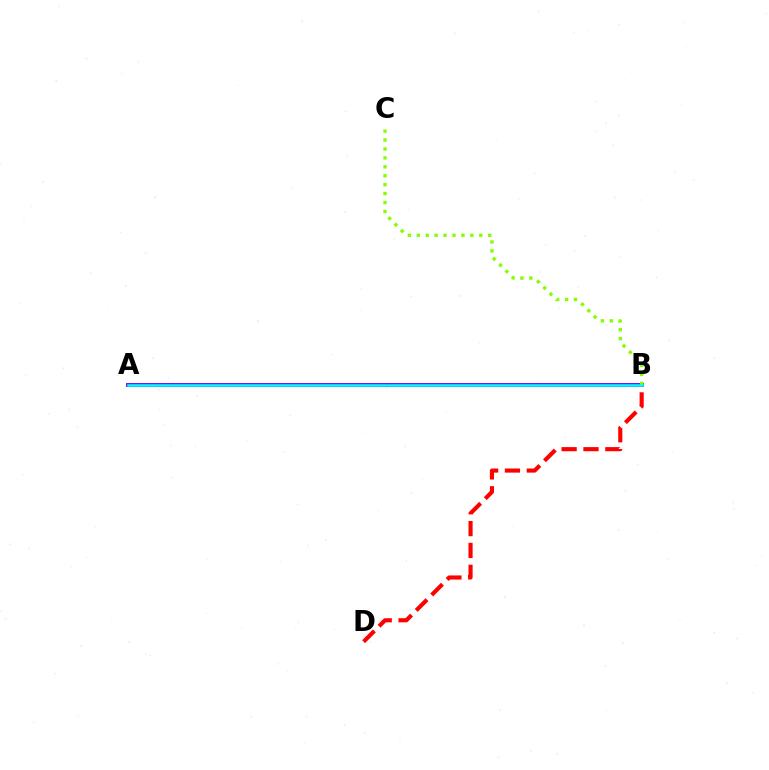{('A', 'B'): [{'color': '#7200ff', 'line_style': 'solid', 'thickness': 2.78}, {'color': '#00fff6', 'line_style': 'solid', 'thickness': 1.84}], ('B', 'C'): [{'color': '#84ff00', 'line_style': 'dotted', 'thickness': 2.42}], ('B', 'D'): [{'color': '#ff0000', 'line_style': 'dashed', 'thickness': 2.97}]}